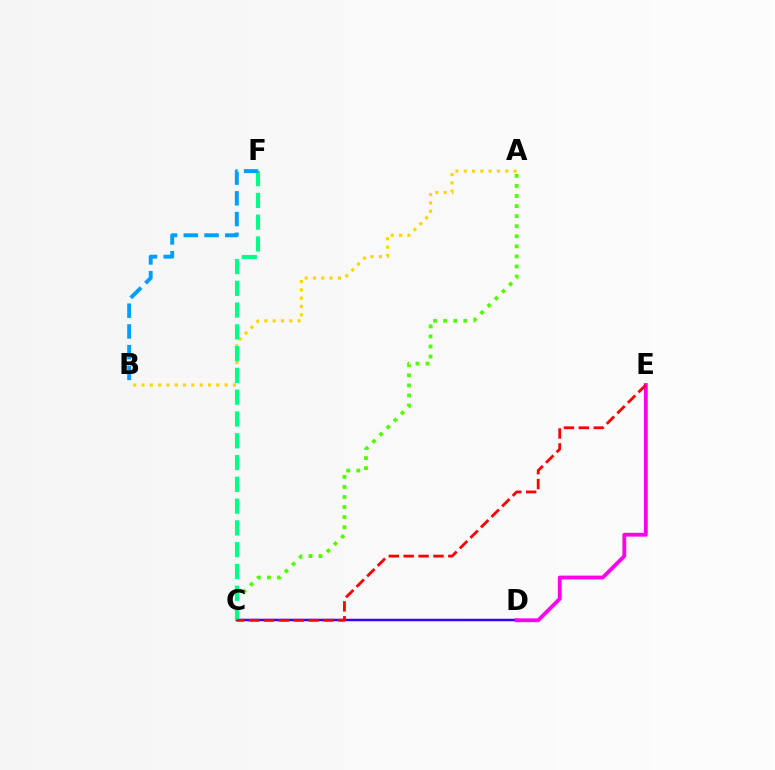{('A', 'C'): [{'color': '#4fff00', 'line_style': 'dotted', 'thickness': 2.74}], ('C', 'D'): [{'color': '#3700ff', 'line_style': 'solid', 'thickness': 1.8}], ('A', 'B'): [{'color': '#ffd500', 'line_style': 'dotted', 'thickness': 2.26}], ('C', 'F'): [{'color': '#00ff86', 'line_style': 'dashed', 'thickness': 2.96}], ('D', 'E'): [{'color': '#ff00ed', 'line_style': 'solid', 'thickness': 2.75}], ('B', 'F'): [{'color': '#009eff', 'line_style': 'dashed', 'thickness': 2.82}], ('C', 'E'): [{'color': '#ff0000', 'line_style': 'dashed', 'thickness': 2.02}]}